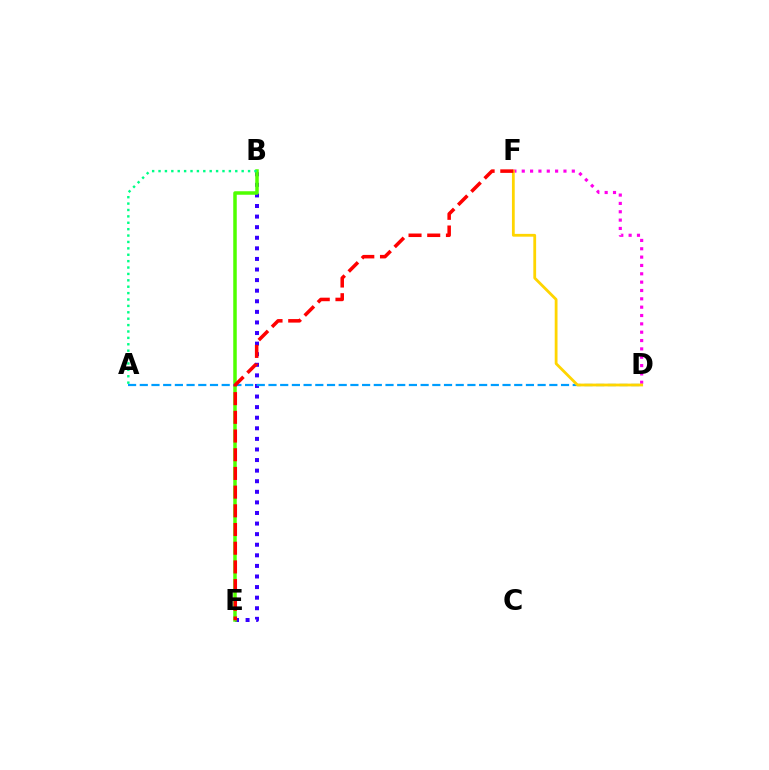{('B', 'E'): [{'color': '#3700ff', 'line_style': 'dotted', 'thickness': 2.88}, {'color': '#4fff00', 'line_style': 'solid', 'thickness': 2.53}], ('D', 'F'): [{'color': '#ff00ed', 'line_style': 'dotted', 'thickness': 2.27}, {'color': '#ffd500', 'line_style': 'solid', 'thickness': 2.01}], ('A', 'D'): [{'color': '#009eff', 'line_style': 'dashed', 'thickness': 1.59}], ('A', 'B'): [{'color': '#00ff86', 'line_style': 'dotted', 'thickness': 1.74}], ('E', 'F'): [{'color': '#ff0000', 'line_style': 'dashed', 'thickness': 2.54}]}